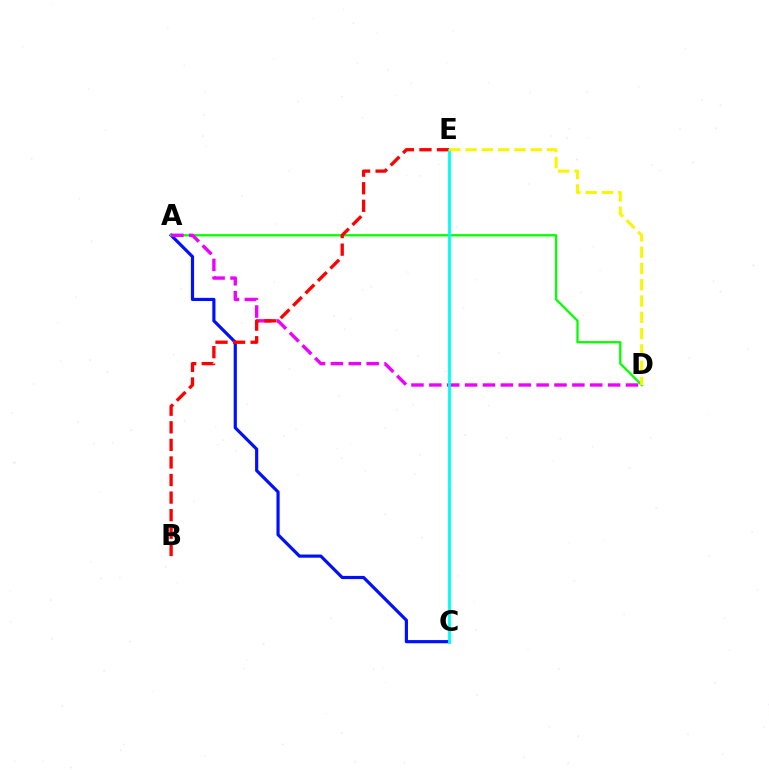{('A', 'C'): [{'color': '#0010ff', 'line_style': 'solid', 'thickness': 2.28}], ('A', 'D'): [{'color': '#08ff00', 'line_style': 'solid', 'thickness': 1.66}, {'color': '#ee00ff', 'line_style': 'dashed', 'thickness': 2.43}], ('B', 'E'): [{'color': '#ff0000', 'line_style': 'dashed', 'thickness': 2.39}], ('C', 'E'): [{'color': '#00fff6', 'line_style': 'solid', 'thickness': 2.04}], ('D', 'E'): [{'color': '#fcf500', 'line_style': 'dashed', 'thickness': 2.21}]}